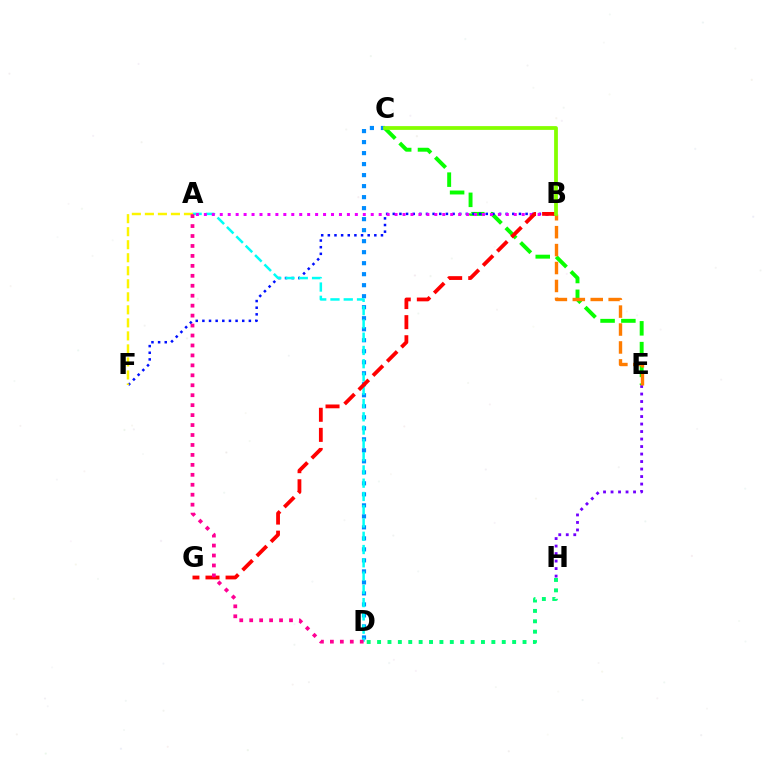{('C', 'E'): [{'color': '#08ff00', 'line_style': 'dashed', 'thickness': 2.82}], ('E', 'H'): [{'color': '#7200ff', 'line_style': 'dotted', 'thickness': 2.04}], ('C', 'D'): [{'color': '#008cff', 'line_style': 'dotted', 'thickness': 2.99}], ('B', 'F'): [{'color': '#0010ff', 'line_style': 'dotted', 'thickness': 1.8}], ('A', 'D'): [{'color': '#00fff6', 'line_style': 'dashed', 'thickness': 1.8}, {'color': '#ff0094', 'line_style': 'dotted', 'thickness': 2.7}], ('A', 'B'): [{'color': '#ee00ff', 'line_style': 'dotted', 'thickness': 2.16}], ('A', 'F'): [{'color': '#fcf500', 'line_style': 'dashed', 'thickness': 1.77}], ('D', 'H'): [{'color': '#00ff74', 'line_style': 'dotted', 'thickness': 2.82}], ('B', 'E'): [{'color': '#ff7c00', 'line_style': 'dashed', 'thickness': 2.44}], ('B', 'G'): [{'color': '#ff0000', 'line_style': 'dashed', 'thickness': 2.73}], ('B', 'C'): [{'color': '#84ff00', 'line_style': 'solid', 'thickness': 2.72}]}